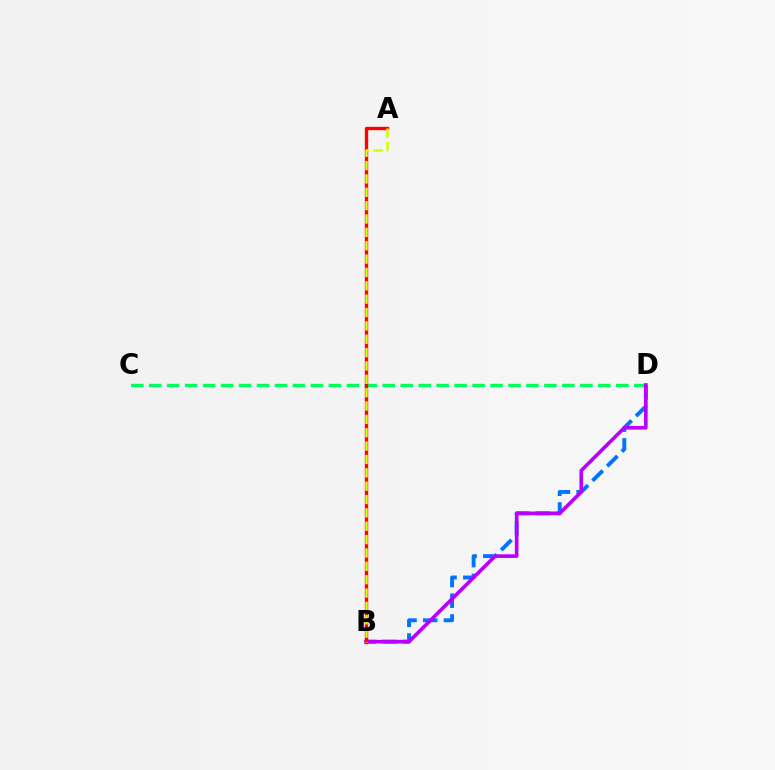{('C', 'D'): [{'color': '#00ff5c', 'line_style': 'dashed', 'thickness': 2.44}], ('B', 'D'): [{'color': '#0074ff', 'line_style': 'dashed', 'thickness': 2.81}, {'color': '#b900ff', 'line_style': 'solid', 'thickness': 2.62}], ('A', 'B'): [{'color': '#ff0000', 'line_style': 'solid', 'thickness': 2.42}, {'color': '#d1ff00', 'line_style': 'dashed', 'thickness': 1.81}]}